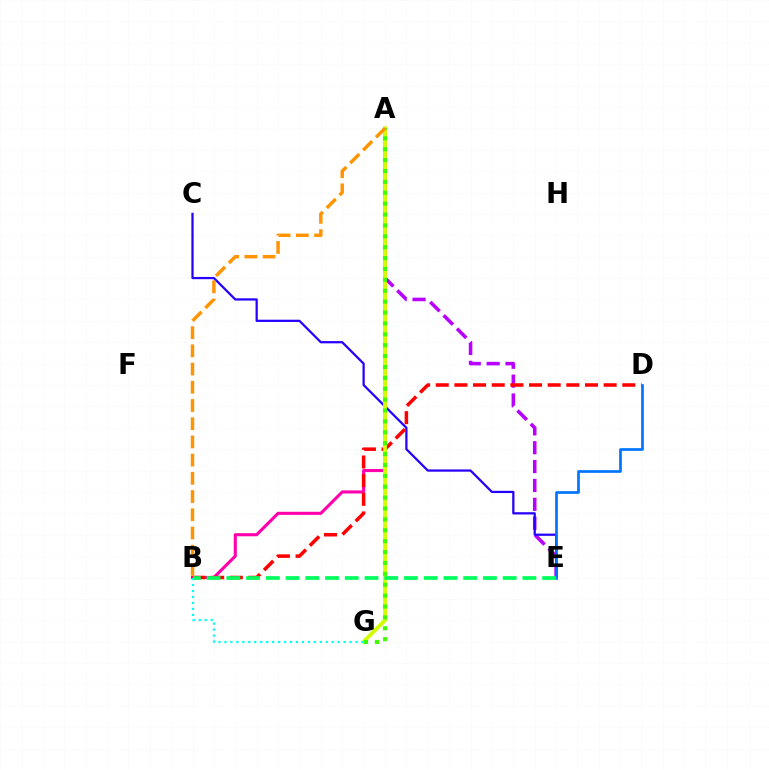{('A', 'B'): [{'color': '#ff00ac', 'line_style': 'solid', 'thickness': 2.23}, {'color': '#ff9400', 'line_style': 'dashed', 'thickness': 2.47}], ('A', 'E'): [{'color': '#b900ff', 'line_style': 'dashed', 'thickness': 2.56}], ('C', 'E'): [{'color': '#2500ff', 'line_style': 'solid', 'thickness': 1.62}], ('B', 'D'): [{'color': '#ff0000', 'line_style': 'dashed', 'thickness': 2.53}], ('A', 'G'): [{'color': '#d1ff00', 'line_style': 'solid', 'thickness': 2.77}, {'color': '#3dff00', 'line_style': 'dotted', 'thickness': 2.96}], ('D', 'E'): [{'color': '#0074ff', 'line_style': 'solid', 'thickness': 1.92}], ('B', 'E'): [{'color': '#00ff5c', 'line_style': 'dashed', 'thickness': 2.68}], ('B', 'G'): [{'color': '#00fff6', 'line_style': 'dotted', 'thickness': 1.62}]}